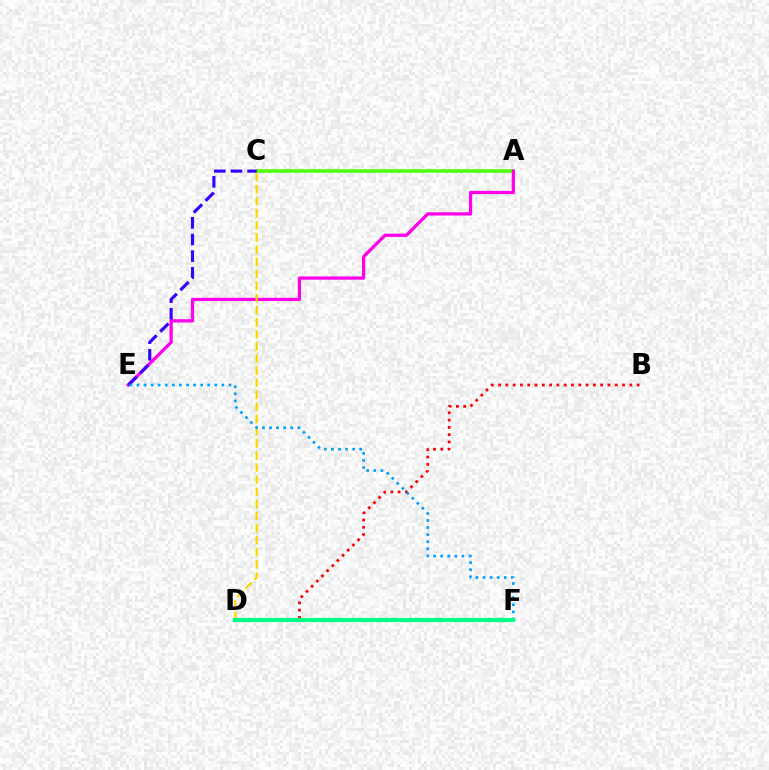{('A', 'C'): [{'color': '#4fff00', 'line_style': 'solid', 'thickness': 2.56}], ('A', 'E'): [{'color': '#ff00ed', 'line_style': 'solid', 'thickness': 2.34}], ('C', 'E'): [{'color': '#3700ff', 'line_style': 'dashed', 'thickness': 2.26}], ('C', 'D'): [{'color': '#ffd500', 'line_style': 'dashed', 'thickness': 1.64}], ('B', 'D'): [{'color': '#ff0000', 'line_style': 'dotted', 'thickness': 1.98}], ('E', 'F'): [{'color': '#009eff', 'line_style': 'dotted', 'thickness': 1.92}], ('D', 'F'): [{'color': '#00ff86', 'line_style': 'solid', 'thickness': 2.99}]}